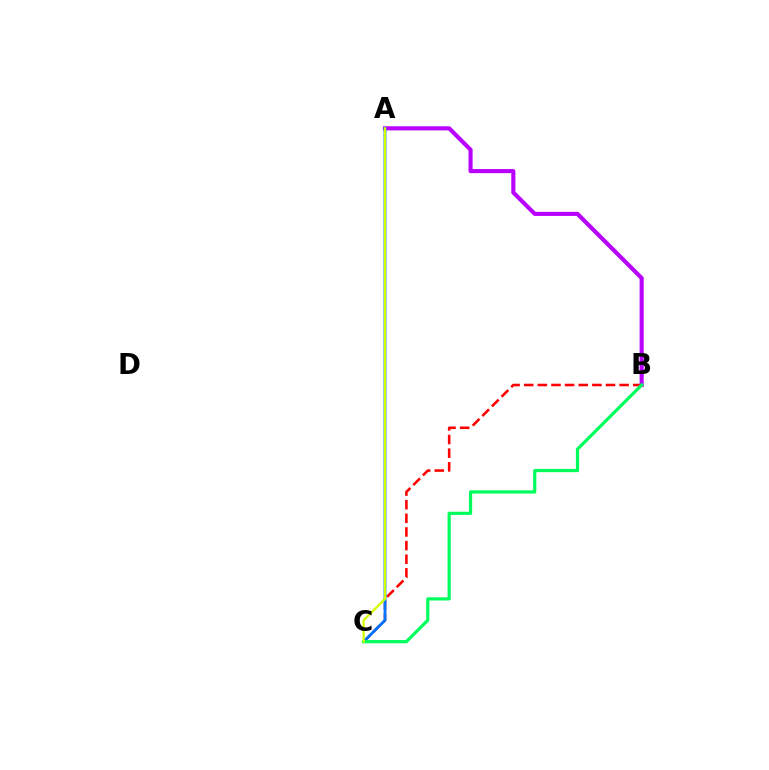{('B', 'C'): [{'color': '#ff0000', 'line_style': 'dashed', 'thickness': 1.85}, {'color': '#00ff5c', 'line_style': 'solid', 'thickness': 2.31}], ('A', 'B'): [{'color': '#b900ff', 'line_style': 'solid', 'thickness': 2.96}], ('A', 'C'): [{'color': '#0074ff', 'line_style': 'solid', 'thickness': 2.05}, {'color': '#d1ff00', 'line_style': 'solid', 'thickness': 1.65}]}